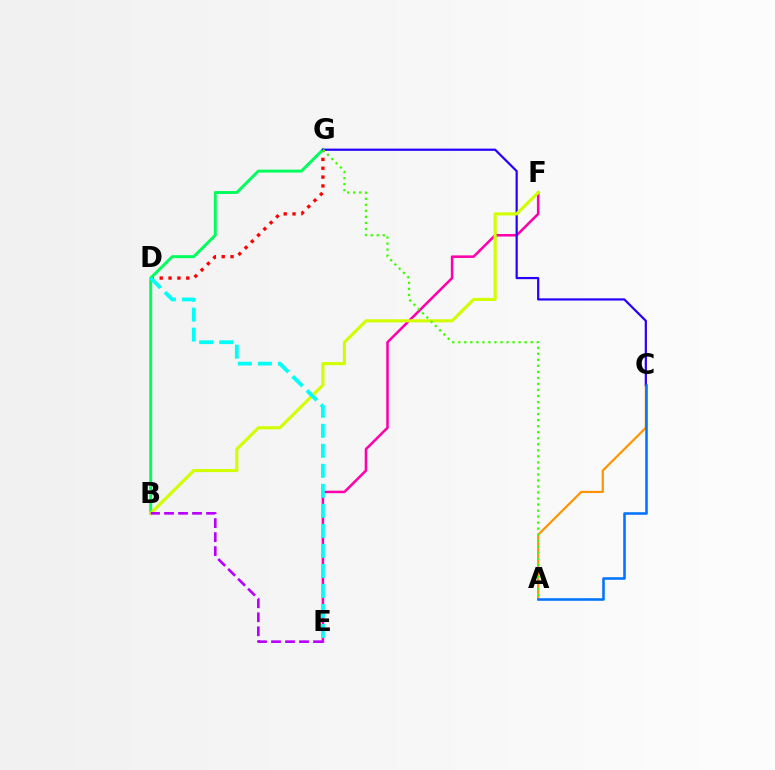{('D', 'G'): [{'color': '#ff0000', 'line_style': 'dotted', 'thickness': 2.4}], ('B', 'G'): [{'color': '#00ff5c', 'line_style': 'solid', 'thickness': 2.12}], ('A', 'C'): [{'color': '#ff9400', 'line_style': 'solid', 'thickness': 1.58}, {'color': '#0074ff', 'line_style': 'solid', 'thickness': 1.85}], ('E', 'F'): [{'color': '#ff00ac', 'line_style': 'solid', 'thickness': 1.83}], ('C', 'G'): [{'color': '#2500ff', 'line_style': 'solid', 'thickness': 1.59}], ('B', 'F'): [{'color': '#d1ff00', 'line_style': 'solid', 'thickness': 2.24}], ('A', 'G'): [{'color': '#3dff00', 'line_style': 'dotted', 'thickness': 1.64}], ('D', 'E'): [{'color': '#00fff6', 'line_style': 'dashed', 'thickness': 2.72}], ('B', 'E'): [{'color': '#b900ff', 'line_style': 'dashed', 'thickness': 1.9}]}